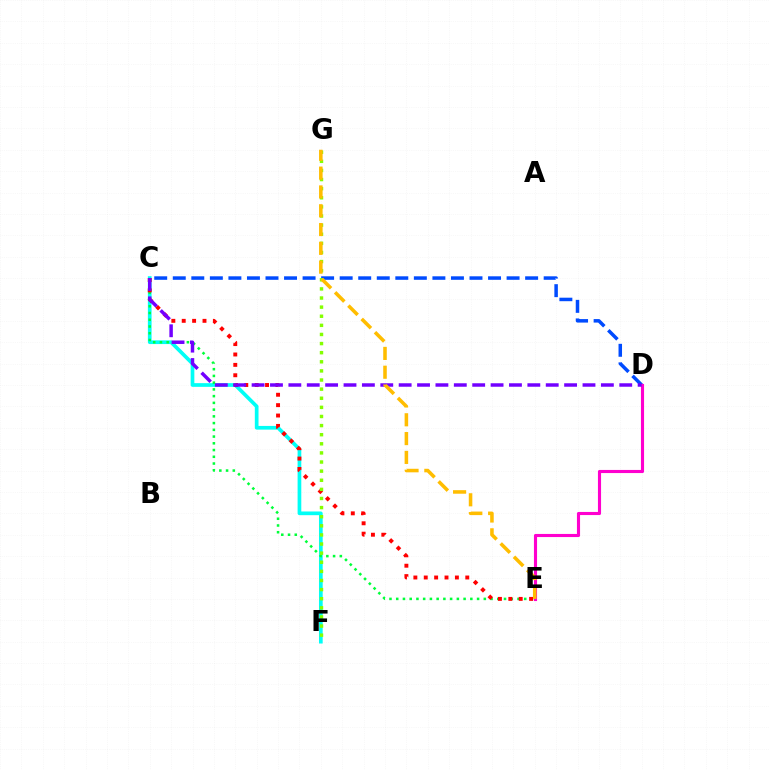{('C', 'F'): [{'color': '#00fff6', 'line_style': 'solid', 'thickness': 2.66}], ('C', 'E'): [{'color': '#00ff39', 'line_style': 'dotted', 'thickness': 1.83}, {'color': '#ff0000', 'line_style': 'dotted', 'thickness': 2.82}], ('C', 'D'): [{'color': '#004bff', 'line_style': 'dashed', 'thickness': 2.52}, {'color': '#7200ff', 'line_style': 'dashed', 'thickness': 2.5}], ('D', 'E'): [{'color': '#ff00cf', 'line_style': 'solid', 'thickness': 2.24}], ('F', 'G'): [{'color': '#84ff00', 'line_style': 'dotted', 'thickness': 2.48}], ('E', 'G'): [{'color': '#ffbd00', 'line_style': 'dashed', 'thickness': 2.55}]}